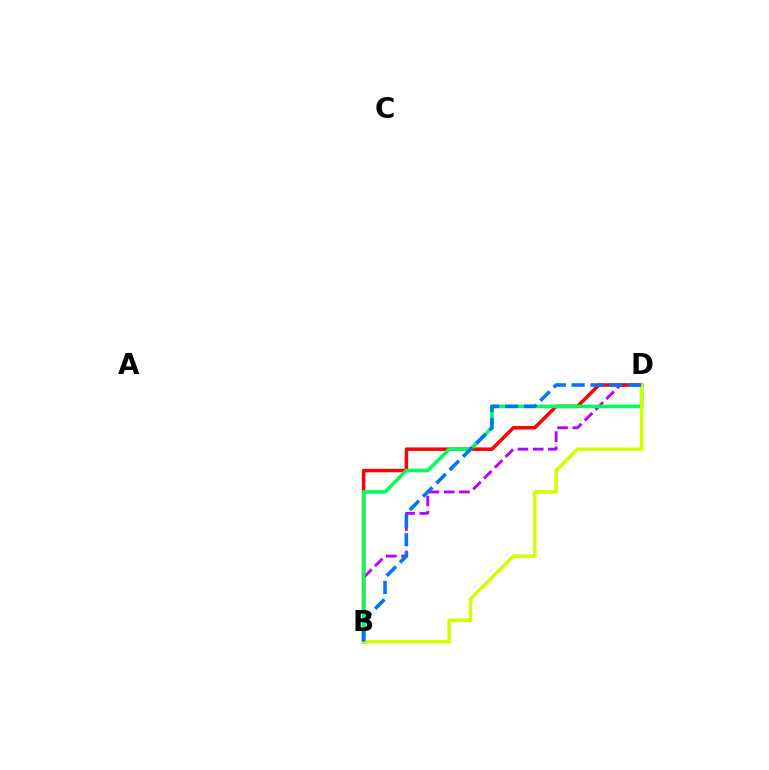{('B', 'D'): [{'color': '#b900ff', 'line_style': 'dashed', 'thickness': 2.07}, {'color': '#ff0000', 'line_style': 'solid', 'thickness': 2.53}, {'color': '#00ff5c', 'line_style': 'solid', 'thickness': 2.58}, {'color': '#d1ff00', 'line_style': 'solid', 'thickness': 2.51}, {'color': '#0074ff', 'line_style': 'dashed', 'thickness': 2.56}]}